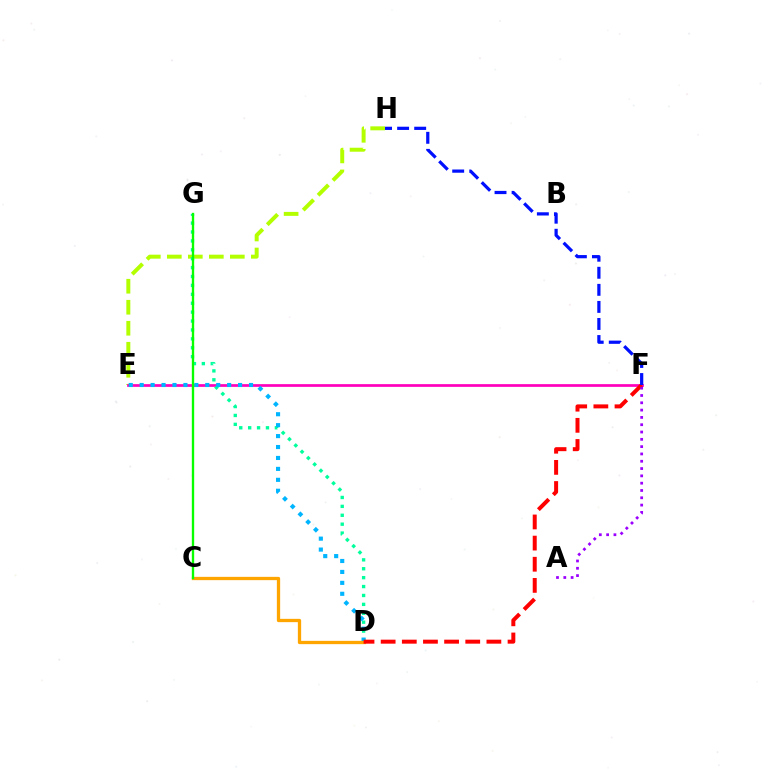{('E', 'H'): [{'color': '#b3ff00', 'line_style': 'dashed', 'thickness': 2.85}], ('E', 'F'): [{'color': '#ff00bd', 'line_style': 'solid', 'thickness': 1.96}], ('D', 'G'): [{'color': '#00ff9d', 'line_style': 'dotted', 'thickness': 2.42}], ('D', 'E'): [{'color': '#00b5ff', 'line_style': 'dotted', 'thickness': 2.97}], ('C', 'D'): [{'color': '#ffa500', 'line_style': 'solid', 'thickness': 2.37}], ('C', 'G'): [{'color': '#08ff00', 'line_style': 'solid', 'thickness': 1.69}], ('D', 'F'): [{'color': '#ff0000', 'line_style': 'dashed', 'thickness': 2.87}], ('A', 'F'): [{'color': '#9b00ff', 'line_style': 'dotted', 'thickness': 1.99}], ('F', 'H'): [{'color': '#0010ff', 'line_style': 'dashed', 'thickness': 2.32}]}